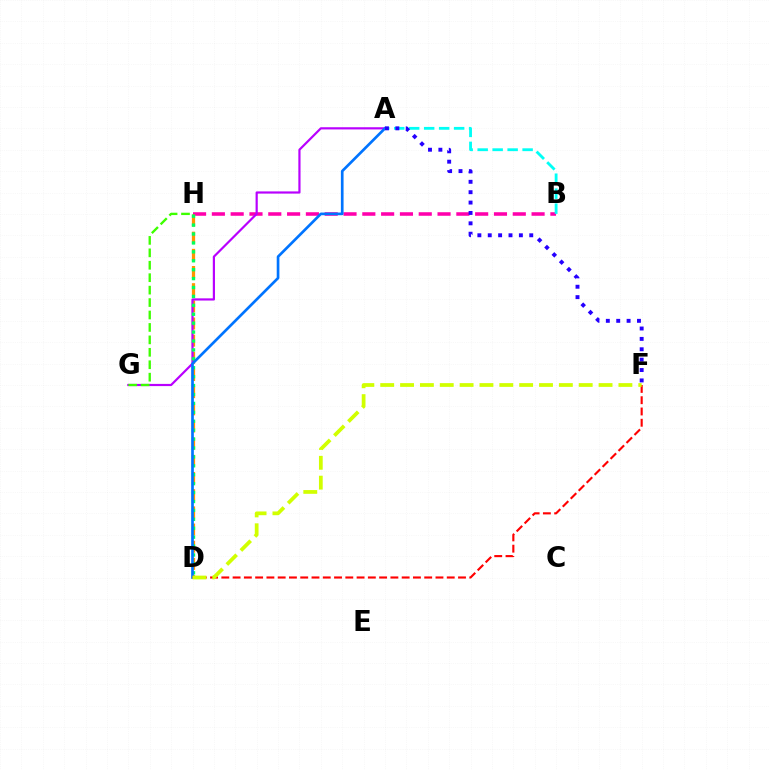{('B', 'H'): [{'color': '#ff00ac', 'line_style': 'dashed', 'thickness': 2.55}], ('D', 'H'): [{'color': '#ff9400', 'line_style': 'dashed', 'thickness': 2.33}, {'color': '#00ff5c', 'line_style': 'dotted', 'thickness': 2.42}], ('A', 'G'): [{'color': '#b900ff', 'line_style': 'solid', 'thickness': 1.58}], ('A', 'B'): [{'color': '#00fff6', 'line_style': 'dashed', 'thickness': 2.03}], ('A', 'D'): [{'color': '#0074ff', 'line_style': 'solid', 'thickness': 1.93}], ('D', 'F'): [{'color': '#ff0000', 'line_style': 'dashed', 'thickness': 1.53}, {'color': '#d1ff00', 'line_style': 'dashed', 'thickness': 2.7}], ('A', 'F'): [{'color': '#2500ff', 'line_style': 'dotted', 'thickness': 2.82}], ('G', 'H'): [{'color': '#3dff00', 'line_style': 'dashed', 'thickness': 1.69}]}